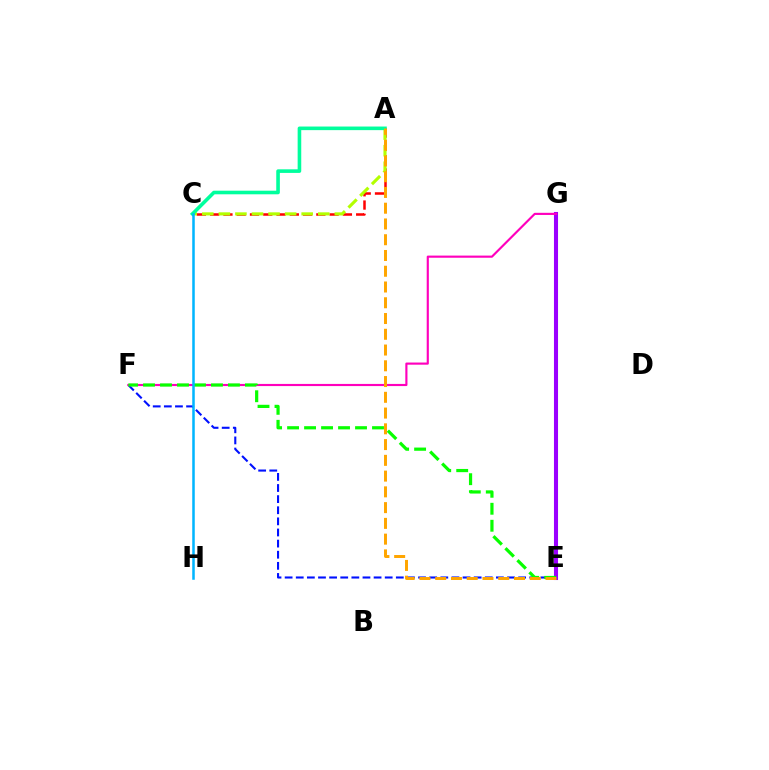{('E', 'F'): [{'color': '#0010ff', 'line_style': 'dashed', 'thickness': 1.51}, {'color': '#08ff00', 'line_style': 'dashed', 'thickness': 2.31}], ('A', 'C'): [{'color': '#ff0000', 'line_style': 'dashed', 'thickness': 1.8}, {'color': '#b3ff00', 'line_style': 'dashed', 'thickness': 2.25}, {'color': '#00ff9d', 'line_style': 'solid', 'thickness': 2.59}], ('E', 'G'): [{'color': '#9b00ff', 'line_style': 'solid', 'thickness': 2.93}], ('F', 'G'): [{'color': '#ff00bd', 'line_style': 'solid', 'thickness': 1.55}], ('A', 'E'): [{'color': '#ffa500', 'line_style': 'dashed', 'thickness': 2.14}], ('C', 'H'): [{'color': '#00b5ff', 'line_style': 'solid', 'thickness': 1.82}]}